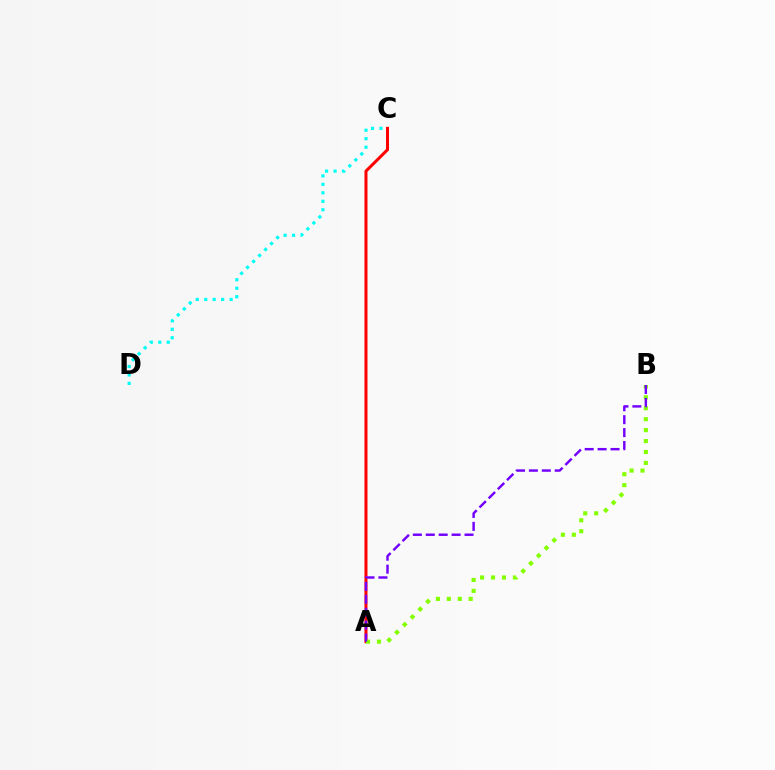{('C', 'D'): [{'color': '#00fff6', 'line_style': 'dotted', 'thickness': 2.3}], ('A', 'C'): [{'color': '#ff0000', 'line_style': 'solid', 'thickness': 2.17}], ('A', 'B'): [{'color': '#84ff00', 'line_style': 'dotted', 'thickness': 2.97}, {'color': '#7200ff', 'line_style': 'dashed', 'thickness': 1.76}]}